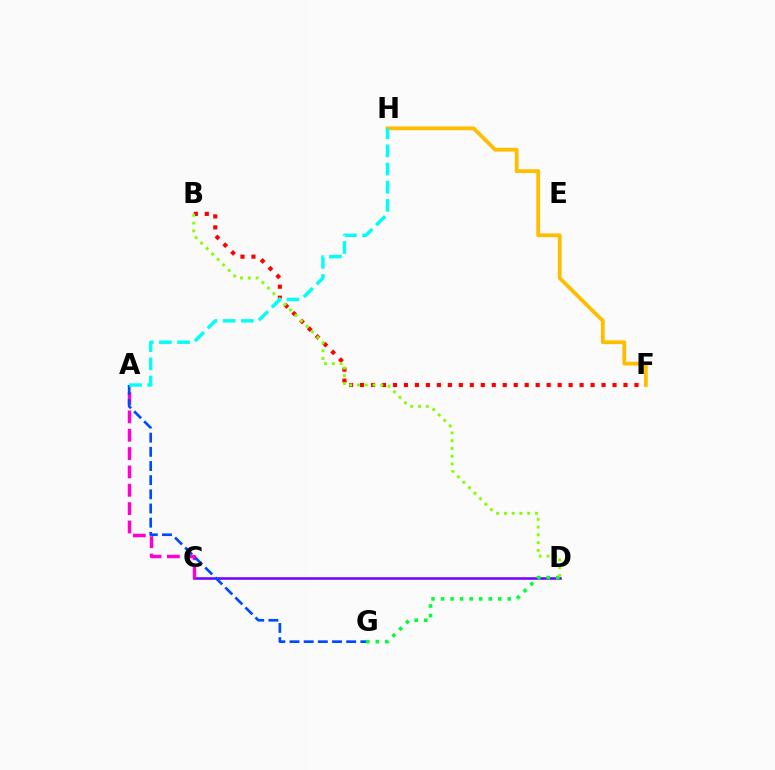{('C', 'D'): [{'color': '#7200ff', 'line_style': 'solid', 'thickness': 1.82}], ('A', 'C'): [{'color': '#ff00cf', 'line_style': 'dashed', 'thickness': 2.49}], ('B', 'F'): [{'color': '#ff0000', 'line_style': 'dotted', 'thickness': 2.98}], ('A', 'G'): [{'color': '#004bff', 'line_style': 'dashed', 'thickness': 1.92}], ('D', 'G'): [{'color': '#00ff39', 'line_style': 'dotted', 'thickness': 2.59}], ('B', 'D'): [{'color': '#84ff00', 'line_style': 'dotted', 'thickness': 2.11}], ('F', 'H'): [{'color': '#ffbd00', 'line_style': 'solid', 'thickness': 2.73}], ('A', 'H'): [{'color': '#00fff6', 'line_style': 'dashed', 'thickness': 2.47}]}